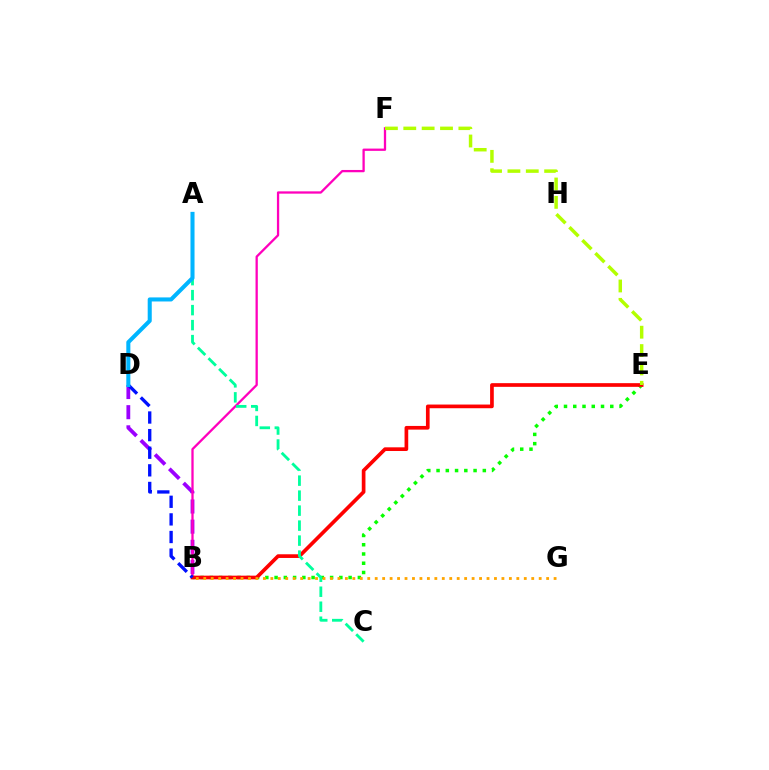{('B', 'D'): [{'color': '#9b00ff', 'line_style': 'dashed', 'thickness': 2.74}, {'color': '#0010ff', 'line_style': 'dashed', 'thickness': 2.39}], ('B', 'E'): [{'color': '#08ff00', 'line_style': 'dotted', 'thickness': 2.51}, {'color': '#ff0000', 'line_style': 'solid', 'thickness': 2.65}], ('B', 'F'): [{'color': '#ff00bd', 'line_style': 'solid', 'thickness': 1.65}], ('A', 'C'): [{'color': '#00ff9d', 'line_style': 'dashed', 'thickness': 2.04}], ('B', 'G'): [{'color': '#ffa500', 'line_style': 'dotted', 'thickness': 2.03}], ('E', 'F'): [{'color': '#b3ff00', 'line_style': 'dashed', 'thickness': 2.49}], ('A', 'D'): [{'color': '#00b5ff', 'line_style': 'solid', 'thickness': 2.92}]}